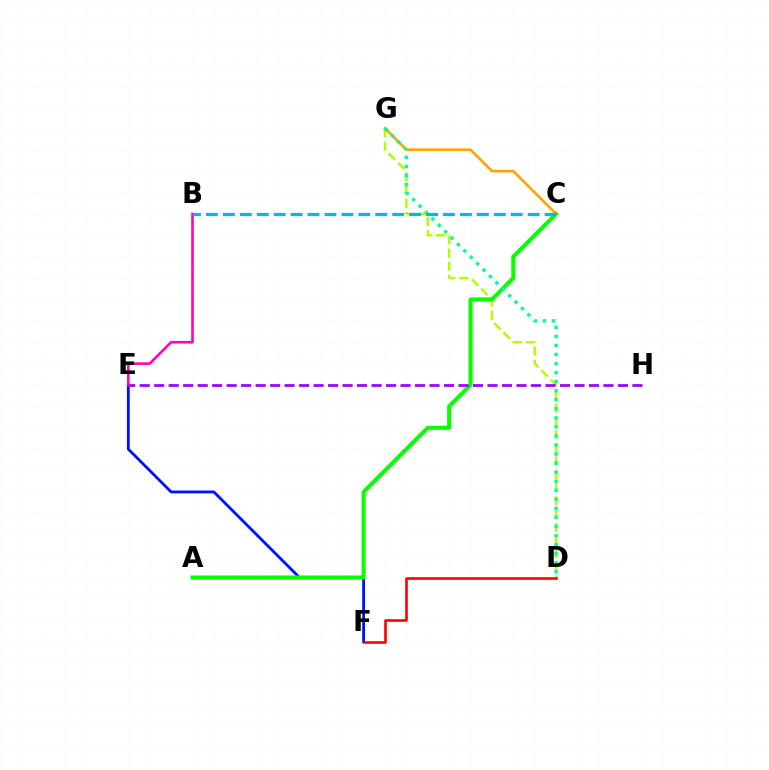{('E', 'F'): [{'color': '#0010ff', 'line_style': 'solid', 'thickness': 2.04}], ('D', 'G'): [{'color': '#b3ff00', 'line_style': 'dashed', 'thickness': 1.79}, {'color': '#00ff9d', 'line_style': 'dotted', 'thickness': 2.46}], ('A', 'C'): [{'color': '#08ff00', 'line_style': 'solid', 'thickness': 2.93}], ('E', 'H'): [{'color': '#9b00ff', 'line_style': 'dashed', 'thickness': 1.97}], ('C', 'G'): [{'color': '#ffa500', 'line_style': 'solid', 'thickness': 1.93}], ('D', 'F'): [{'color': '#ff0000', 'line_style': 'solid', 'thickness': 1.89}], ('B', 'E'): [{'color': '#ff00bd', 'line_style': 'solid', 'thickness': 1.86}], ('B', 'C'): [{'color': '#00b5ff', 'line_style': 'dashed', 'thickness': 2.3}]}